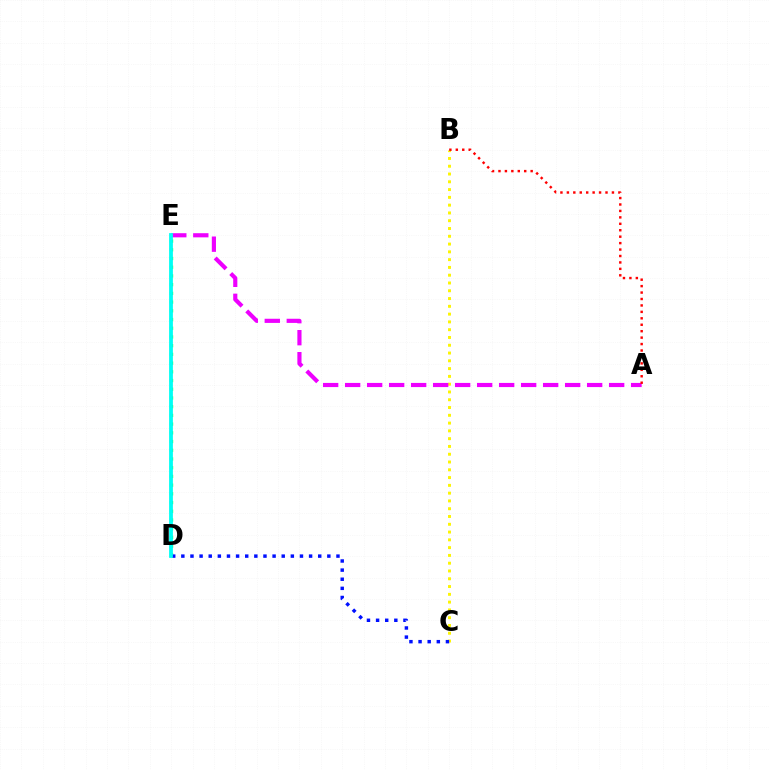{('B', 'C'): [{'color': '#fcf500', 'line_style': 'dotted', 'thickness': 2.11}], ('D', 'E'): [{'color': '#08ff00', 'line_style': 'dotted', 'thickness': 2.37}, {'color': '#00fff6', 'line_style': 'solid', 'thickness': 2.72}], ('C', 'D'): [{'color': '#0010ff', 'line_style': 'dotted', 'thickness': 2.48}], ('A', 'E'): [{'color': '#ee00ff', 'line_style': 'dashed', 'thickness': 2.99}], ('A', 'B'): [{'color': '#ff0000', 'line_style': 'dotted', 'thickness': 1.75}]}